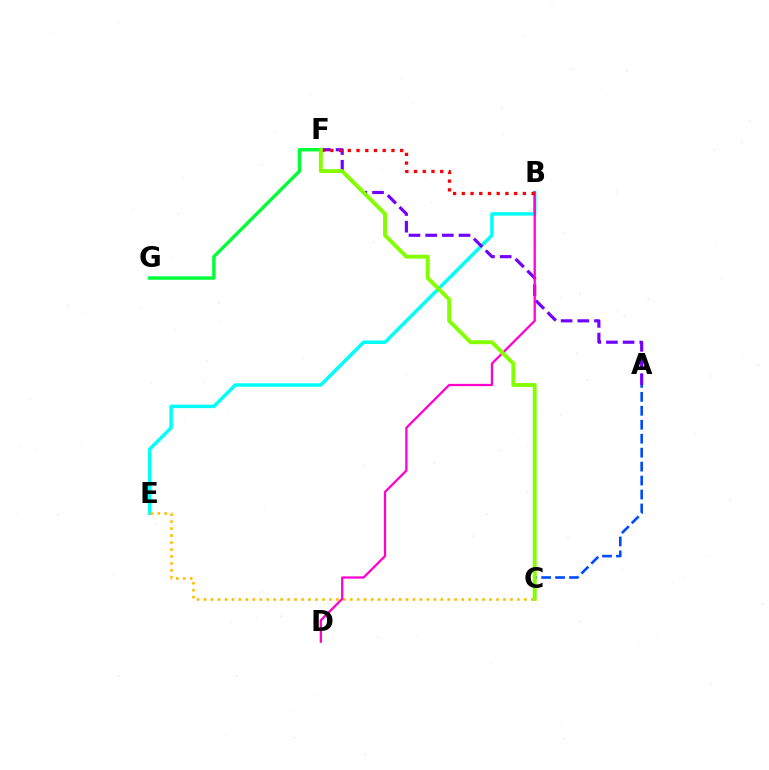{('A', 'C'): [{'color': '#004bff', 'line_style': 'dashed', 'thickness': 1.9}], ('F', 'G'): [{'color': '#00ff39', 'line_style': 'solid', 'thickness': 2.46}], ('B', 'E'): [{'color': '#00fff6', 'line_style': 'solid', 'thickness': 2.5}], ('C', 'E'): [{'color': '#ffbd00', 'line_style': 'dotted', 'thickness': 1.89}], ('A', 'F'): [{'color': '#7200ff', 'line_style': 'dashed', 'thickness': 2.27}], ('B', 'D'): [{'color': '#ff00cf', 'line_style': 'solid', 'thickness': 1.63}], ('B', 'F'): [{'color': '#ff0000', 'line_style': 'dotted', 'thickness': 2.37}], ('C', 'F'): [{'color': '#84ff00', 'line_style': 'solid', 'thickness': 2.81}]}